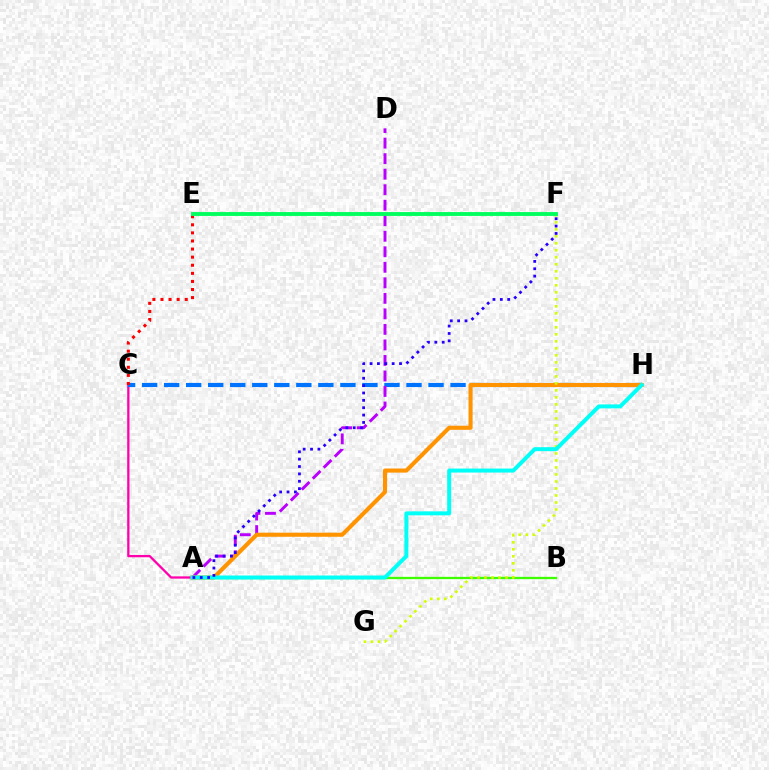{('A', 'C'): [{'color': '#ff00ac', 'line_style': 'solid', 'thickness': 1.64}], ('C', 'H'): [{'color': '#0074ff', 'line_style': 'dashed', 'thickness': 2.99}], ('A', 'D'): [{'color': '#b900ff', 'line_style': 'dashed', 'thickness': 2.11}], ('C', 'E'): [{'color': '#ff0000', 'line_style': 'dotted', 'thickness': 2.2}], ('A', 'H'): [{'color': '#ff9400', 'line_style': 'solid', 'thickness': 2.95}, {'color': '#00fff6', 'line_style': 'solid', 'thickness': 2.86}], ('A', 'B'): [{'color': '#3dff00', 'line_style': 'solid', 'thickness': 1.65}], ('F', 'G'): [{'color': '#d1ff00', 'line_style': 'dotted', 'thickness': 1.9}], ('A', 'F'): [{'color': '#2500ff', 'line_style': 'dotted', 'thickness': 2.0}], ('E', 'F'): [{'color': '#00ff5c', 'line_style': 'solid', 'thickness': 2.78}]}